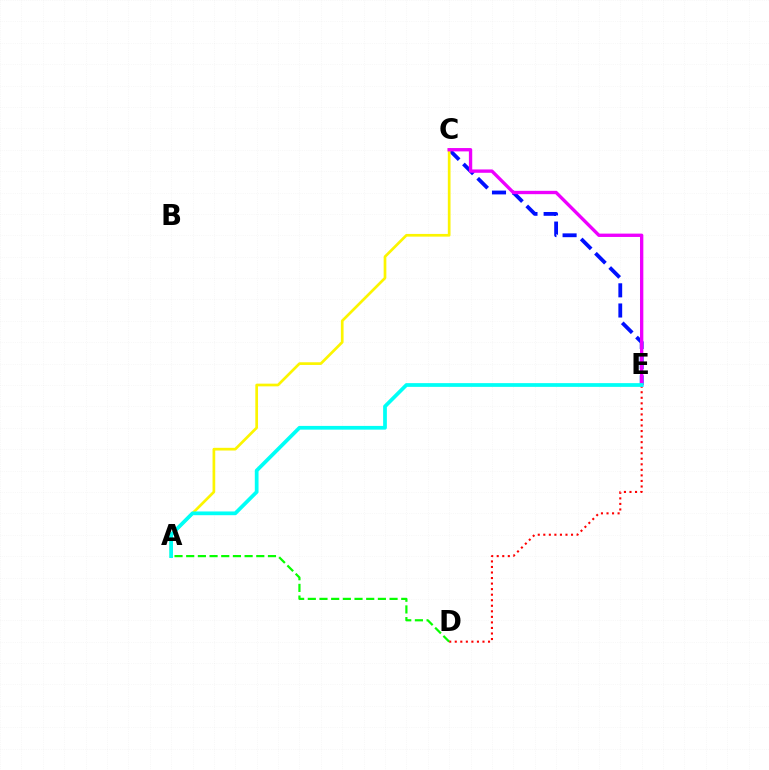{('D', 'E'): [{'color': '#ff0000', 'line_style': 'dotted', 'thickness': 1.51}], ('C', 'E'): [{'color': '#0010ff', 'line_style': 'dashed', 'thickness': 2.74}, {'color': '#ee00ff', 'line_style': 'solid', 'thickness': 2.41}], ('A', 'C'): [{'color': '#fcf500', 'line_style': 'solid', 'thickness': 1.94}], ('A', 'D'): [{'color': '#08ff00', 'line_style': 'dashed', 'thickness': 1.59}], ('A', 'E'): [{'color': '#00fff6', 'line_style': 'solid', 'thickness': 2.69}]}